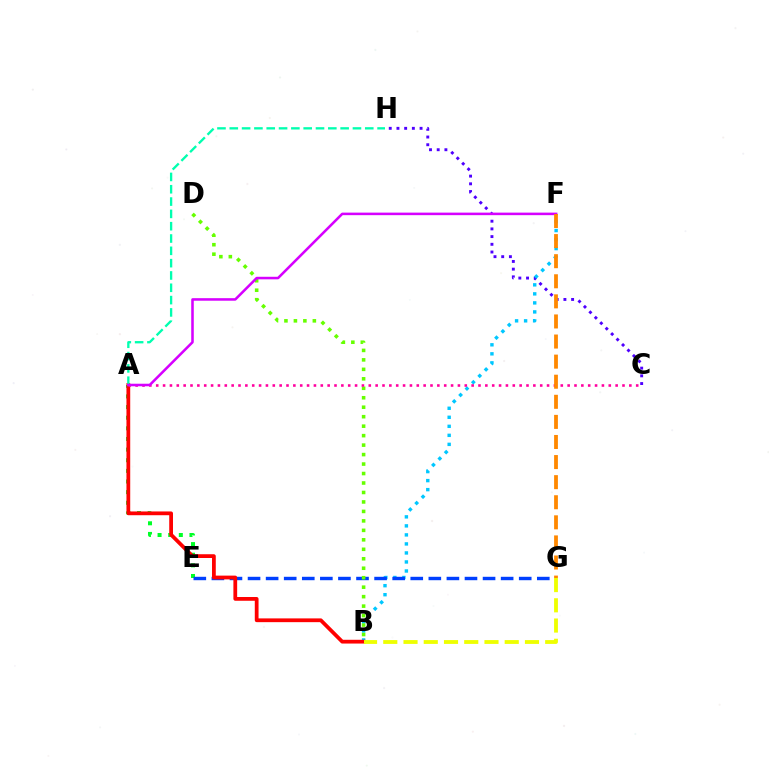{('C', 'H'): [{'color': '#4f00ff', 'line_style': 'dotted', 'thickness': 2.09}], ('A', 'E'): [{'color': '#00ff27', 'line_style': 'dotted', 'thickness': 2.89}], ('B', 'F'): [{'color': '#00c7ff', 'line_style': 'dotted', 'thickness': 2.45}], ('E', 'G'): [{'color': '#003fff', 'line_style': 'dashed', 'thickness': 2.46}], ('A', 'B'): [{'color': '#ff0000', 'line_style': 'solid', 'thickness': 2.71}], ('B', 'D'): [{'color': '#66ff00', 'line_style': 'dotted', 'thickness': 2.57}], ('A', 'H'): [{'color': '#00ffaf', 'line_style': 'dashed', 'thickness': 1.67}], ('B', 'G'): [{'color': '#eeff00', 'line_style': 'dashed', 'thickness': 2.75}], ('A', 'C'): [{'color': '#ff00a0', 'line_style': 'dotted', 'thickness': 1.86}], ('A', 'F'): [{'color': '#d600ff', 'line_style': 'solid', 'thickness': 1.83}], ('F', 'G'): [{'color': '#ff8800', 'line_style': 'dashed', 'thickness': 2.73}]}